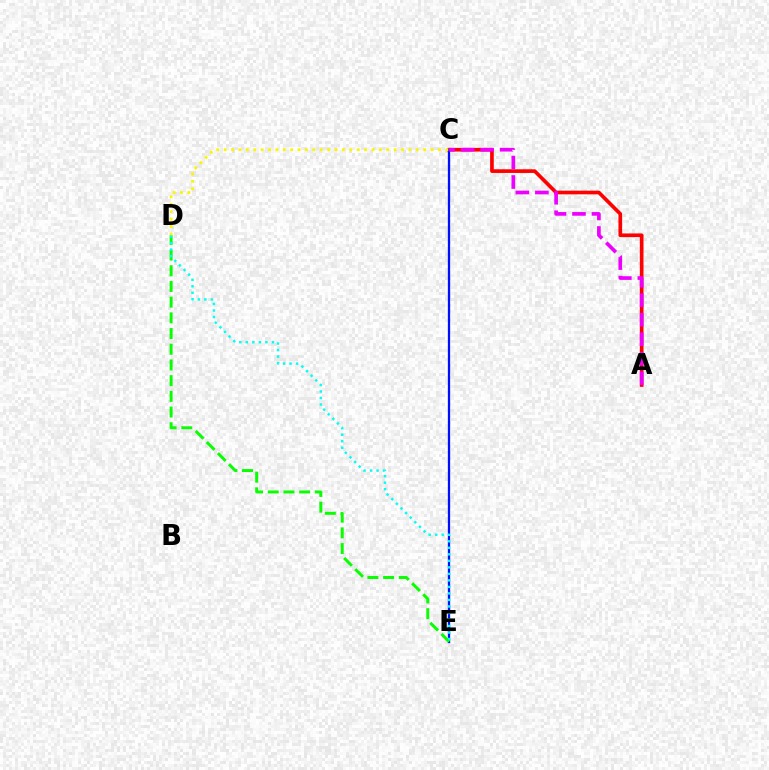{('A', 'C'): [{'color': '#ff0000', 'line_style': 'solid', 'thickness': 2.64}, {'color': '#ee00ff', 'line_style': 'dashed', 'thickness': 2.65}], ('C', 'E'): [{'color': '#0010ff', 'line_style': 'solid', 'thickness': 1.64}], ('D', 'E'): [{'color': '#08ff00', 'line_style': 'dashed', 'thickness': 2.13}, {'color': '#00fff6', 'line_style': 'dotted', 'thickness': 1.77}], ('C', 'D'): [{'color': '#fcf500', 'line_style': 'dotted', 'thickness': 2.01}]}